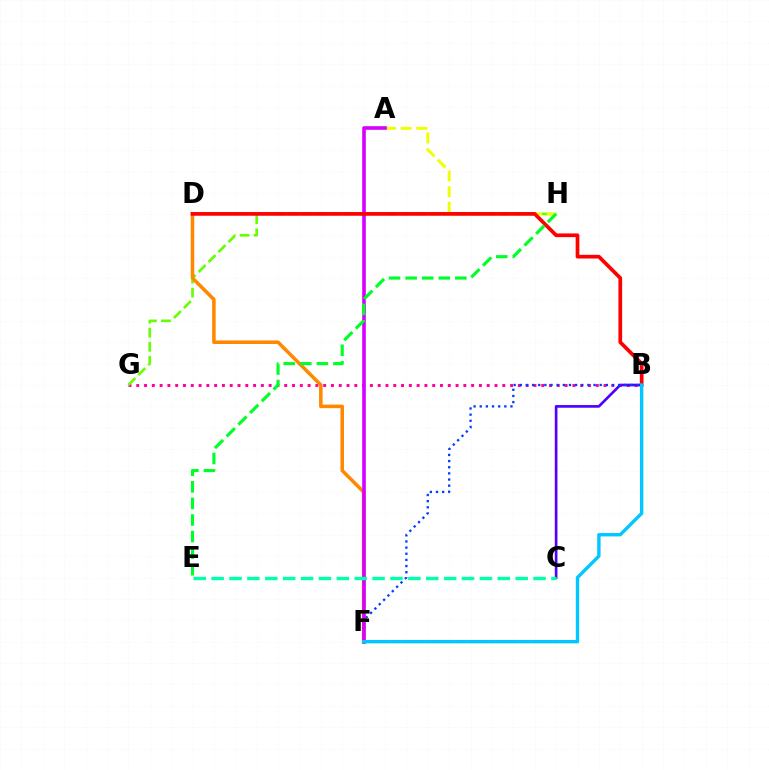{('B', 'G'): [{'color': '#ff00a0', 'line_style': 'dotted', 'thickness': 2.12}], ('G', 'H'): [{'color': '#66ff00', 'line_style': 'dashed', 'thickness': 1.91}], ('D', 'F'): [{'color': '#ff8800', 'line_style': 'solid', 'thickness': 2.54}], ('A', 'H'): [{'color': '#eeff00', 'line_style': 'dashed', 'thickness': 2.13}], ('B', 'C'): [{'color': '#4f00ff', 'line_style': 'solid', 'thickness': 1.92}], ('B', 'F'): [{'color': '#003fff', 'line_style': 'dotted', 'thickness': 1.67}, {'color': '#00c7ff', 'line_style': 'solid', 'thickness': 2.43}], ('A', 'F'): [{'color': '#d600ff', 'line_style': 'solid', 'thickness': 2.6}], ('C', 'E'): [{'color': '#00ffaf', 'line_style': 'dashed', 'thickness': 2.43}], ('B', 'D'): [{'color': '#ff0000', 'line_style': 'solid', 'thickness': 2.67}], ('E', 'H'): [{'color': '#00ff27', 'line_style': 'dashed', 'thickness': 2.25}]}